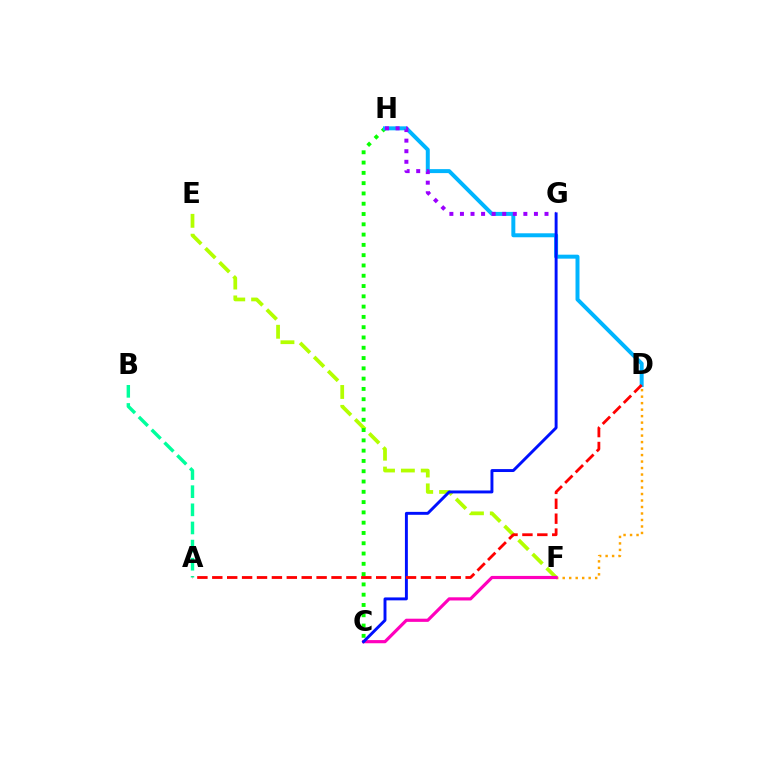{('D', 'F'): [{'color': '#ffa500', 'line_style': 'dotted', 'thickness': 1.76}], ('E', 'F'): [{'color': '#b3ff00', 'line_style': 'dashed', 'thickness': 2.7}], ('C', 'H'): [{'color': '#08ff00', 'line_style': 'dotted', 'thickness': 2.8}], ('D', 'H'): [{'color': '#00b5ff', 'line_style': 'solid', 'thickness': 2.86}], ('C', 'F'): [{'color': '#ff00bd', 'line_style': 'solid', 'thickness': 2.28}], ('G', 'H'): [{'color': '#9b00ff', 'line_style': 'dotted', 'thickness': 2.87}], ('C', 'G'): [{'color': '#0010ff', 'line_style': 'solid', 'thickness': 2.11}], ('A', 'B'): [{'color': '#00ff9d', 'line_style': 'dashed', 'thickness': 2.46}], ('A', 'D'): [{'color': '#ff0000', 'line_style': 'dashed', 'thickness': 2.02}]}